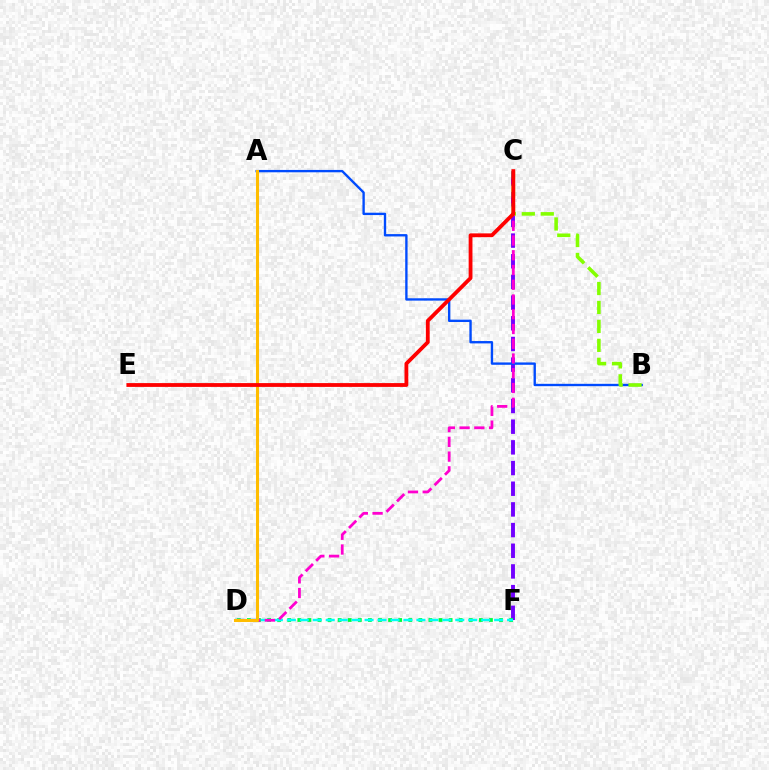{('C', 'F'): [{'color': '#7200ff', 'line_style': 'dashed', 'thickness': 2.81}], ('D', 'F'): [{'color': '#00ff39', 'line_style': 'dotted', 'thickness': 2.74}, {'color': '#00fff6', 'line_style': 'dashed', 'thickness': 1.76}], ('A', 'B'): [{'color': '#004bff', 'line_style': 'solid', 'thickness': 1.7}], ('B', 'C'): [{'color': '#84ff00', 'line_style': 'dashed', 'thickness': 2.57}], ('C', 'D'): [{'color': '#ff00cf', 'line_style': 'dashed', 'thickness': 2.0}], ('A', 'D'): [{'color': '#ffbd00', 'line_style': 'solid', 'thickness': 2.19}], ('C', 'E'): [{'color': '#ff0000', 'line_style': 'solid', 'thickness': 2.74}]}